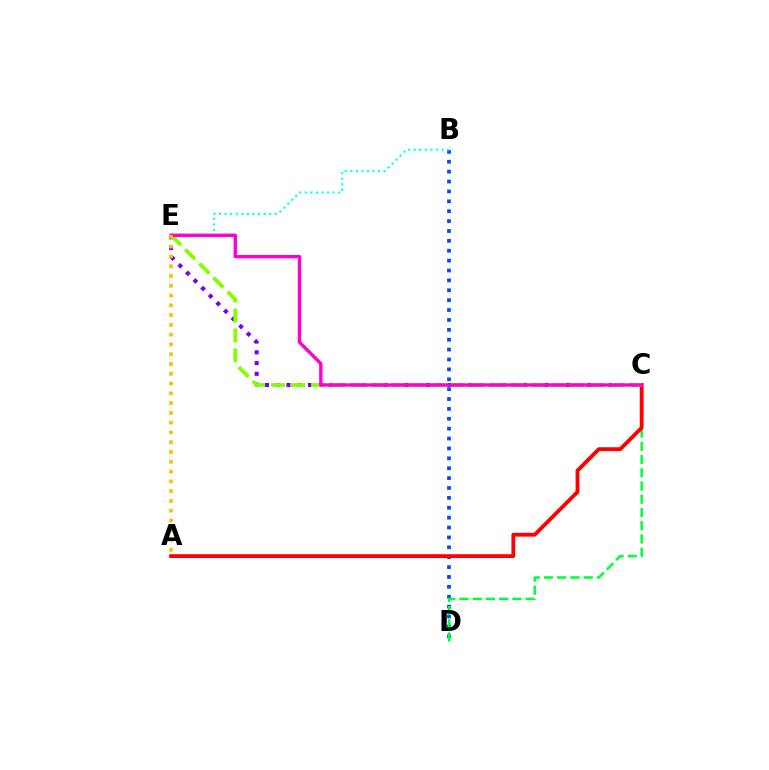{('B', 'D'): [{'color': '#004bff', 'line_style': 'dotted', 'thickness': 2.69}], ('C', 'E'): [{'color': '#7200ff', 'line_style': 'dotted', 'thickness': 2.92}, {'color': '#84ff00', 'line_style': 'dashed', 'thickness': 2.71}, {'color': '#ff00cf', 'line_style': 'solid', 'thickness': 2.42}], ('C', 'D'): [{'color': '#00ff39', 'line_style': 'dashed', 'thickness': 1.8}], ('A', 'C'): [{'color': '#ff0000', 'line_style': 'solid', 'thickness': 2.76}], ('B', 'E'): [{'color': '#00fff6', 'line_style': 'dotted', 'thickness': 1.51}], ('A', 'E'): [{'color': '#ffbd00', 'line_style': 'dotted', 'thickness': 2.66}]}